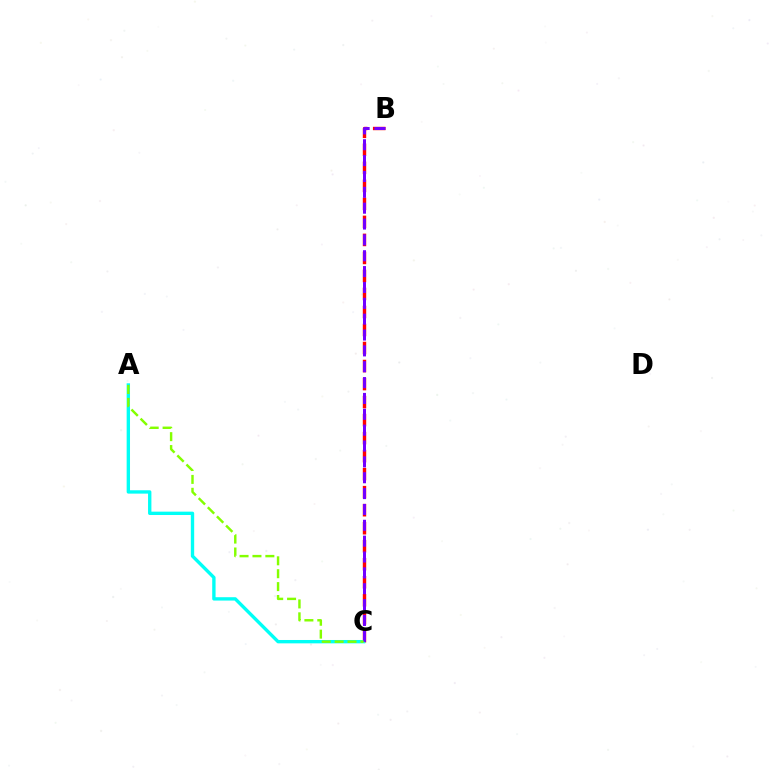{('B', 'C'): [{'color': '#ff0000', 'line_style': 'dashed', 'thickness': 2.45}, {'color': '#7200ff', 'line_style': 'dashed', 'thickness': 2.15}], ('A', 'C'): [{'color': '#00fff6', 'line_style': 'solid', 'thickness': 2.42}, {'color': '#84ff00', 'line_style': 'dashed', 'thickness': 1.75}]}